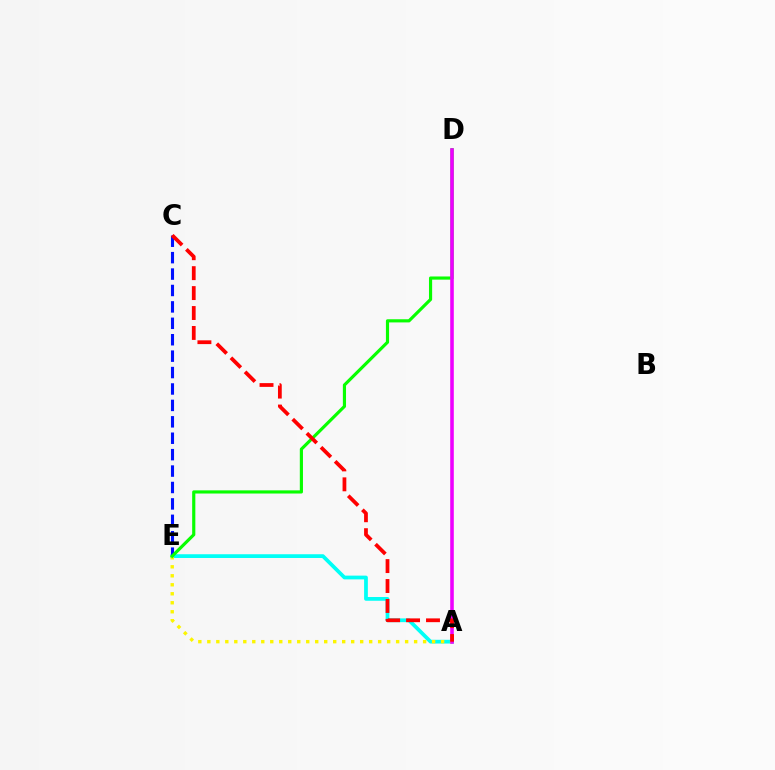{('A', 'E'): [{'color': '#00fff6', 'line_style': 'solid', 'thickness': 2.7}, {'color': '#fcf500', 'line_style': 'dotted', 'thickness': 2.44}], ('C', 'E'): [{'color': '#0010ff', 'line_style': 'dashed', 'thickness': 2.23}], ('D', 'E'): [{'color': '#08ff00', 'line_style': 'solid', 'thickness': 2.28}], ('A', 'D'): [{'color': '#ee00ff', 'line_style': 'solid', 'thickness': 2.58}], ('A', 'C'): [{'color': '#ff0000', 'line_style': 'dashed', 'thickness': 2.71}]}